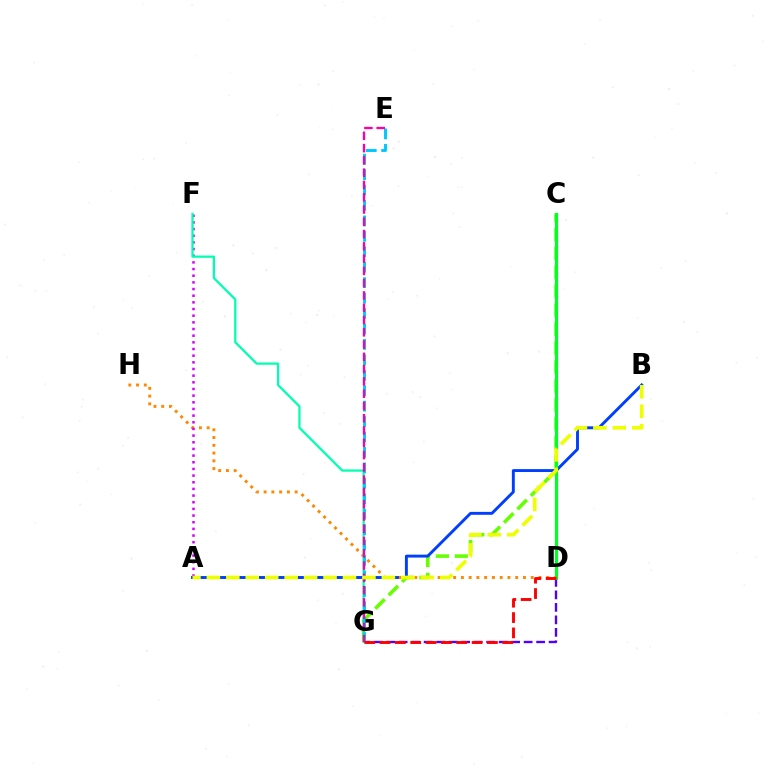{('C', 'G'): [{'color': '#66ff00', 'line_style': 'dashed', 'thickness': 2.57}], ('D', 'G'): [{'color': '#4f00ff', 'line_style': 'dashed', 'thickness': 1.7}, {'color': '#ff0000', 'line_style': 'dashed', 'thickness': 2.08}], ('A', 'B'): [{'color': '#003fff', 'line_style': 'solid', 'thickness': 2.1}, {'color': '#eeff00', 'line_style': 'dashed', 'thickness': 2.64}], ('C', 'D'): [{'color': '#00ff27', 'line_style': 'solid', 'thickness': 2.31}], ('D', 'H'): [{'color': '#ff8800', 'line_style': 'dotted', 'thickness': 2.11}], ('A', 'F'): [{'color': '#d600ff', 'line_style': 'dotted', 'thickness': 1.81}], ('F', 'G'): [{'color': '#00ffaf', 'line_style': 'solid', 'thickness': 1.61}], ('E', 'G'): [{'color': '#00c7ff', 'line_style': 'dashed', 'thickness': 2.1}, {'color': '#ff00a0', 'line_style': 'dashed', 'thickness': 1.67}]}